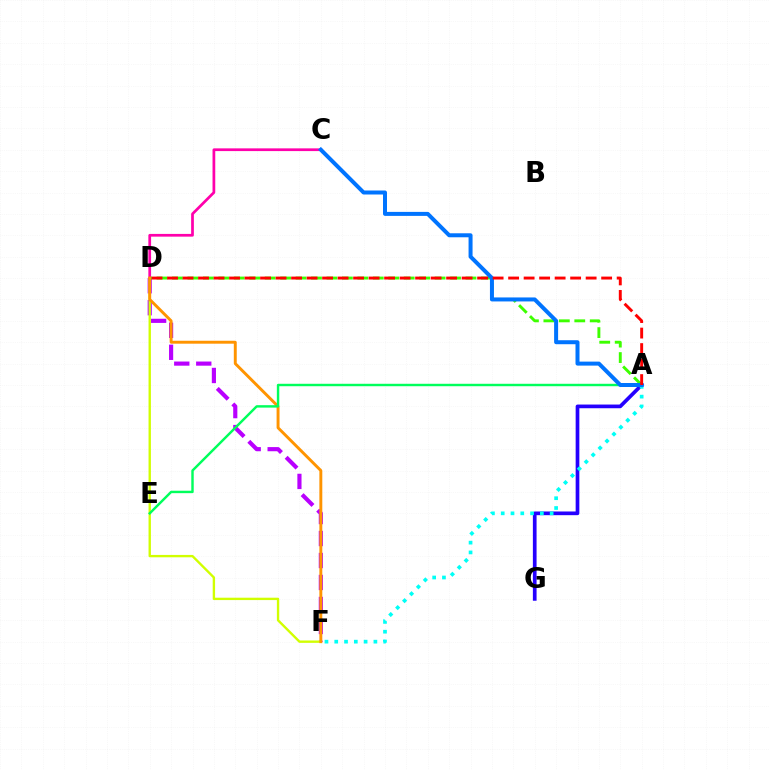{('D', 'F'): [{'color': '#b900ff', 'line_style': 'dashed', 'thickness': 2.99}, {'color': '#d1ff00', 'line_style': 'solid', 'thickness': 1.71}, {'color': '#ff9400', 'line_style': 'solid', 'thickness': 2.11}], ('A', 'D'): [{'color': '#3dff00', 'line_style': 'dashed', 'thickness': 2.1}, {'color': '#ff0000', 'line_style': 'dashed', 'thickness': 2.11}], ('C', 'D'): [{'color': '#ff00ac', 'line_style': 'solid', 'thickness': 1.96}], ('A', 'G'): [{'color': '#2500ff', 'line_style': 'solid', 'thickness': 2.66}], ('A', 'E'): [{'color': '#00ff5c', 'line_style': 'solid', 'thickness': 1.75}], ('A', 'F'): [{'color': '#00fff6', 'line_style': 'dotted', 'thickness': 2.66}], ('A', 'C'): [{'color': '#0074ff', 'line_style': 'solid', 'thickness': 2.88}]}